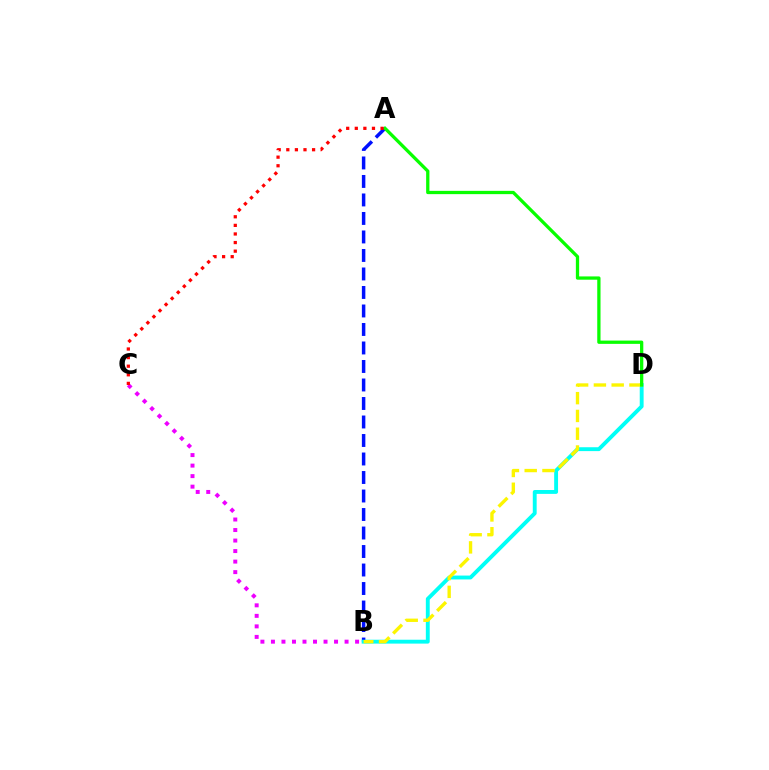{('A', 'B'): [{'color': '#0010ff', 'line_style': 'dashed', 'thickness': 2.51}], ('B', 'D'): [{'color': '#00fff6', 'line_style': 'solid', 'thickness': 2.79}, {'color': '#fcf500', 'line_style': 'dashed', 'thickness': 2.42}], ('B', 'C'): [{'color': '#ee00ff', 'line_style': 'dotted', 'thickness': 2.86}], ('A', 'D'): [{'color': '#08ff00', 'line_style': 'solid', 'thickness': 2.36}], ('A', 'C'): [{'color': '#ff0000', 'line_style': 'dotted', 'thickness': 2.33}]}